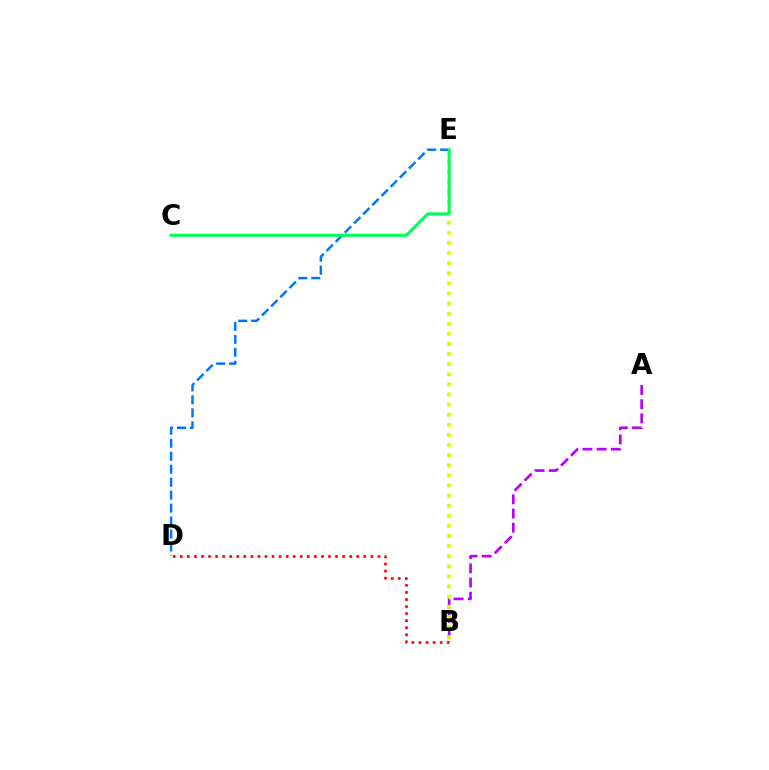{('B', 'D'): [{'color': '#ff0000', 'line_style': 'dotted', 'thickness': 1.92}], ('A', 'B'): [{'color': '#b900ff', 'line_style': 'dashed', 'thickness': 1.93}], ('B', 'E'): [{'color': '#d1ff00', 'line_style': 'dotted', 'thickness': 2.75}], ('D', 'E'): [{'color': '#0074ff', 'line_style': 'dashed', 'thickness': 1.76}], ('C', 'E'): [{'color': '#00ff5c', 'line_style': 'solid', 'thickness': 2.21}]}